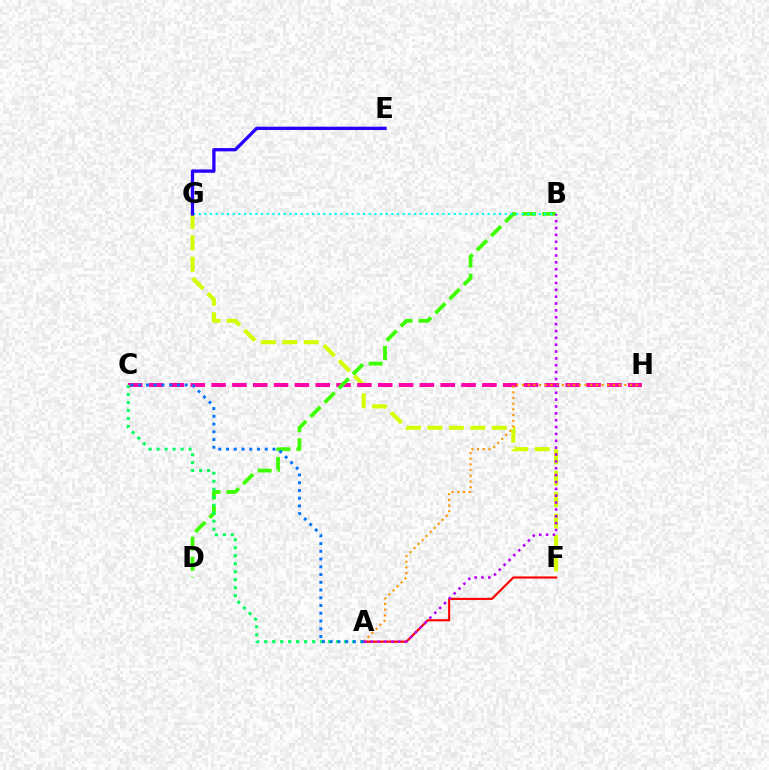{('F', 'G'): [{'color': '#d1ff00', 'line_style': 'dashed', 'thickness': 2.91}], ('C', 'H'): [{'color': '#ff00ac', 'line_style': 'dashed', 'thickness': 2.83}], ('B', 'D'): [{'color': '#3dff00', 'line_style': 'dashed', 'thickness': 2.72}], ('A', 'C'): [{'color': '#00ff5c', 'line_style': 'dotted', 'thickness': 2.17}, {'color': '#0074ff', 'line_style': 'dotted', 'thickness': 2.1}], ('B', 'G'): [{'color': '#00fff6', 'line_style': 'dotted', 'thickness': 1.54}], ('A', 'F'): [{'color': '#ff0000', 'line_style': 'solid', 'thickness': 1.54}], ('A', 'H'): [{'color': '#ff9400', 'line_style': 'dotted', 'thickness': 1.54}], ('A', 'B'): [{'color': '#b900ff', 'line_style': 'dotted', 'thickness': 1.86}], ('E', 'G'): [{'color': '#2500ff', 'line_style': 'solid', 'thickness': 2.38}]}